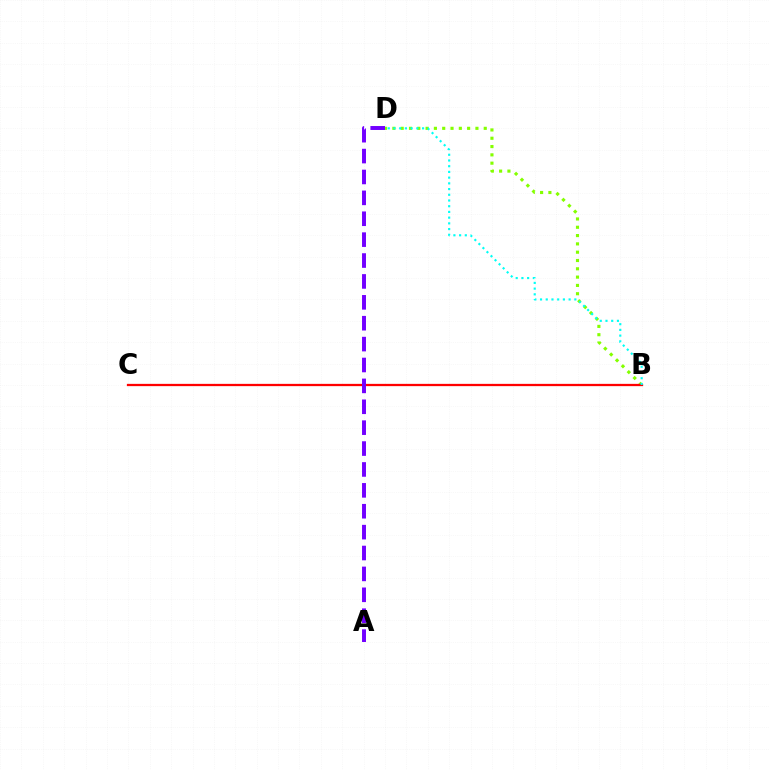{('B', 'D'): [{'color': '#84ff00', 'line_style': 'dotted', 'thickness': 2.26}, {'color': '#00fff6', 'line_style': 'dotted', 'thickness': 1.55}], ('B', 'C'): [{'color': '#ff0000', 'line_style': 'solid', 'thickness': 1.63}], ('A', 'D'): [{'color': '#7200ff', 'line_style': 'dashed', 'thickness': 2.84}]}